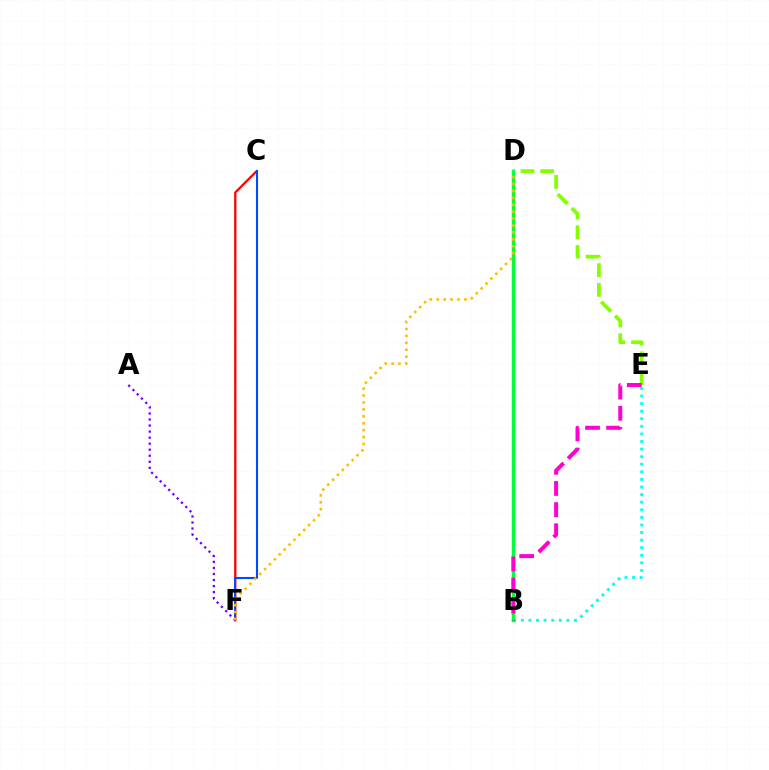{('B', 'E'): [{'color': '#00fff6', 'line_style': 'dotted', 'thickness': 2.06}, {'color': '#ff00cf', 'line_style': 'dashed', 'thickness': 2.87}], ('D', 'E'): [{'color': '#84ff00', 'line_style': 'dashed', 'thickness': 2.68}], ('C', 'F'): [{'color': '#ff0000', 'line_style': 'solid', 'thickness': 1.63}, {'color': '#004bff', 'line_style': 'solid', 'thickness': 1.5}], ('B', 'D'): [{'color': '#00ff39', 'line_style': 'solid', 'thickness': 2.49}], ('A', 'F'): [{'color': '#7200ff', 'line_style': 'dotted', 'thickness': 1.64}], ('D', 'F'): [{'color': '#ffbd00', 'line_style': 'dotted', 'thickness': 1.88}]}